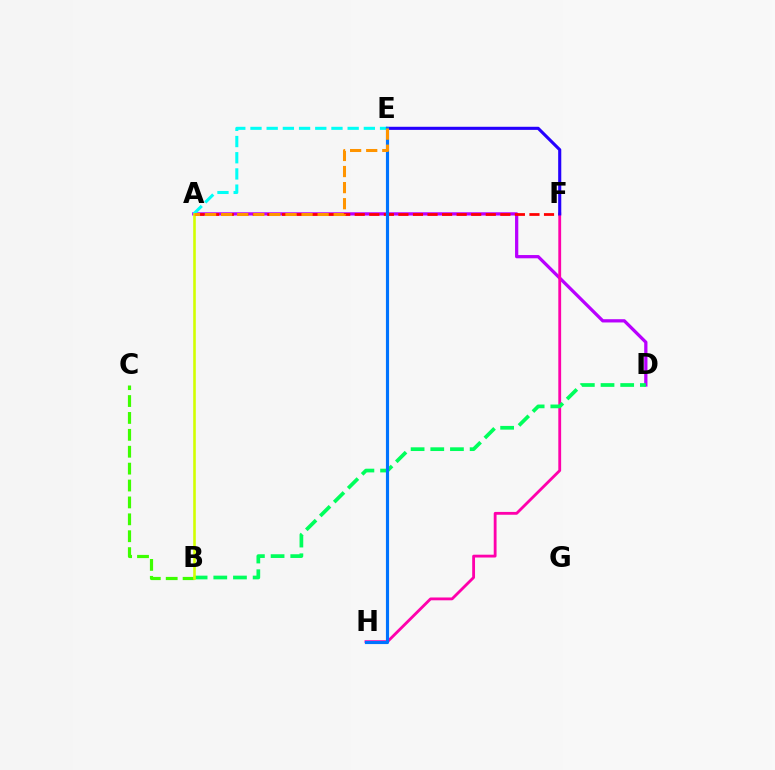{('A', 'D'): [{'color': '#b900ff', 'line_style': 'solid', 'thickness': 2.35}], ('A', 'F'): [{'color': '#ff0000', 'line_style': 'dashed', 'thickness': 1.98}], ('A', 'E'): [{'color': '#00fff6', 'line_style': 'dashed', 'thickness': 2.2}, {'color': '#ff9400', 'line_style': 'dashed', 'thickness': 2.19}], ('F', 'H'): [{'color': '#ff00ac', 'line_style': 'solid', 'thickness': 2.04}], ('B', 'C'): [{'color': '#3dff00', 'line_style': 'dashed', 'thickness': 2.3}], ('B', 'D'): [{'color': '#00ff5c', 'line_style': 'dashed', 'thickness': 2.67}], ('E', 'F'): [{'color': '#2500ff', 'line_style': 'solid', 'thickness': 2.23}], ('E', 'H'): [{'color': '#0074ff', 'line_style': 'solid', 'thickness': 2.26}], ('A', 'B'): [{'color': '#d1ff00', 'line_style': 'solid', 'thickness': 1.87}]}